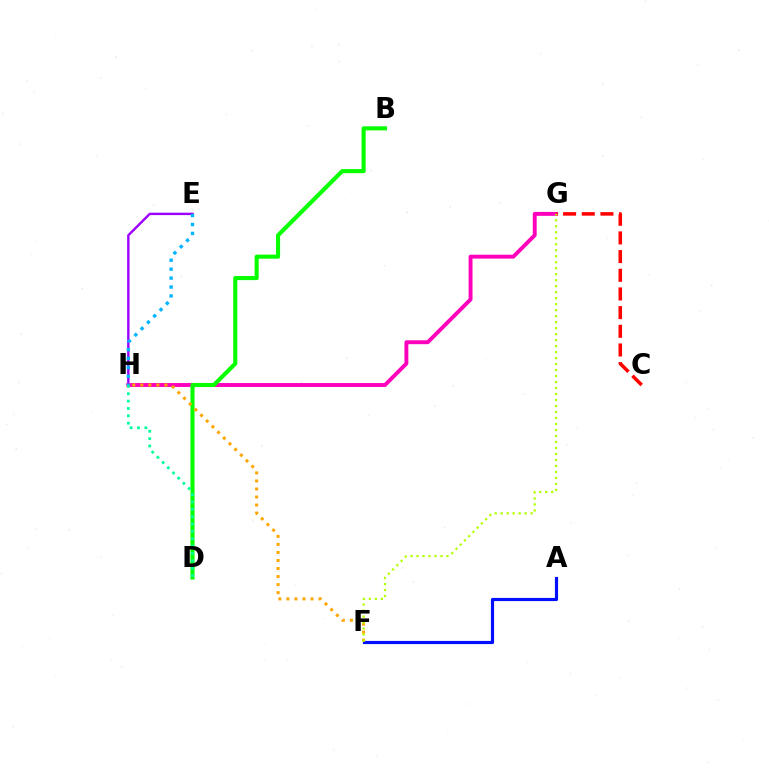{('A', 'F'): [{'color': '#0010ff', 'line_style': 'solid', 'thickness': 2.28}], ('E', 'H'): [{'color': '#9b00ff', 'line_style': 'solid', 'thickness': 1.72}, {'color': '#00b5ff', 'line_style': 'dotted', 'thickness': 2.42}], ('G', 'H'): [{'color': '#ff00bd', 'line_style': 'solid', 'thickness': 2.81}], ('B', 'D'): [{'color': '#08ff00', 'line_style': 'solid', 'thickness': 2.95}], ('F', 'H'): [{'color': '#ffa500', 'line_style': 'dotted', 'thickness': 2.18}], ('C', 'G'): [{'color': '#ff0000', 'line_style': 'dashed', 'thickness': 2.54}], ('F', 'G'): [{'color': '#b3ff00', 'line_style': 'dotted', 'thickness': 1.63}], ('D', 'H'): [{'color': '#00ff9d', 'line_style': 'dotted', 'thickness': 2.0}]}